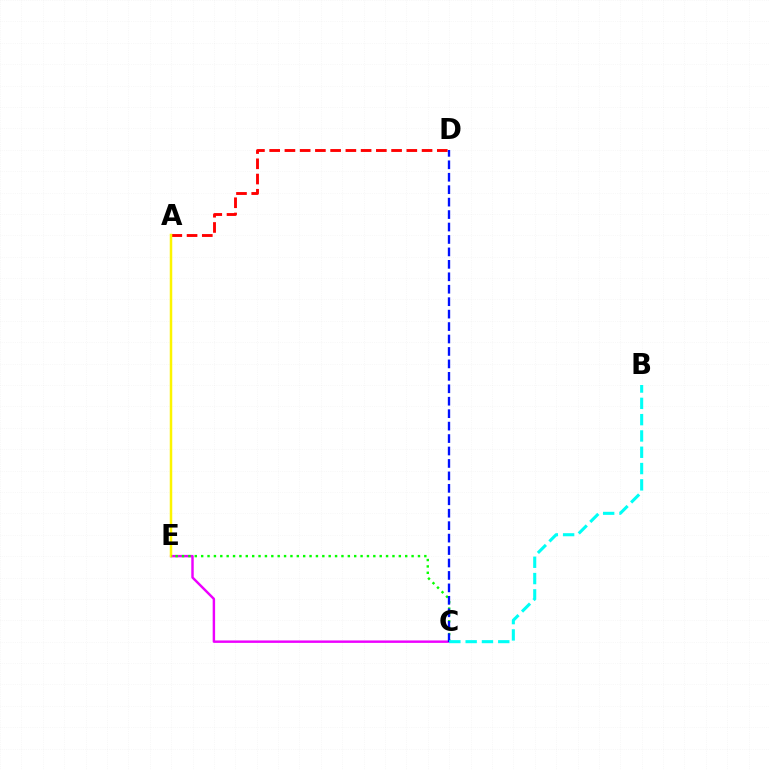{('A', 'D'): [{'color': '#ff0000', 'line_style': 'dashed', 'thickness': 2.07}], ('C', 'E'): [{'color': '#ee00ff', 'line_style': 'solid', 'thickness': 1.75}, {'color': '#08ff00', 'line_style': 'dotted', 'thickness': 1.73}], ('A', 'E'): [{'color': '#fcf500', 'line_style': 'solid', 'thickness': 1.8}], ('C', 'D'): [{'color': '#0010ff', 'line_style': 'dashed', 'thickness': 1.69}], ('B', 'C'): [{'color': '#00fff6', 'line_style': 'dashed', 'thickness': 2.21}]}